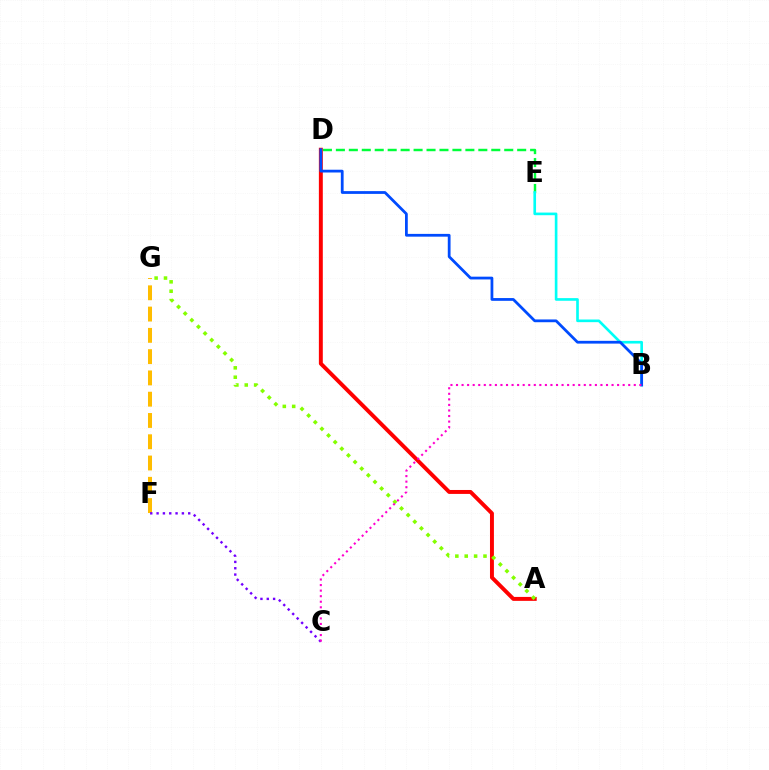{('D', 'E'): [{'color': '#00ff39', 'line_style': 'dashed', 'thickness': 1.76}], ('B', 'E'): [{'color': '#00fff6', 'line_style': 'solid', 'thickness': 1.91}], ('F', 'G'): [{'color': '#ffbd00', 'line_style': 'dashed', 'thickness': 2.89}], ('A', 'D'): [{'color': '#ff0000', 'line_style': 'solid', 'thickness': 2.83}], ('B', 'D'): [{'color': '#004bff', 'line_style': 'solid', 'thickness': 1.99}], ('C', 'F'): [{'color': '#7200ff', 'line_style': 'dotted', 'thickness': 1.72}], ('A', 'G'): [{'color': '#84ff00', 'line_style': 'dotted', 'thickness': 2.55}], ('B', 'C'): [{'color': '#ff00cf', 'line_style': 'dotted', 'thickness': 1.51}]}